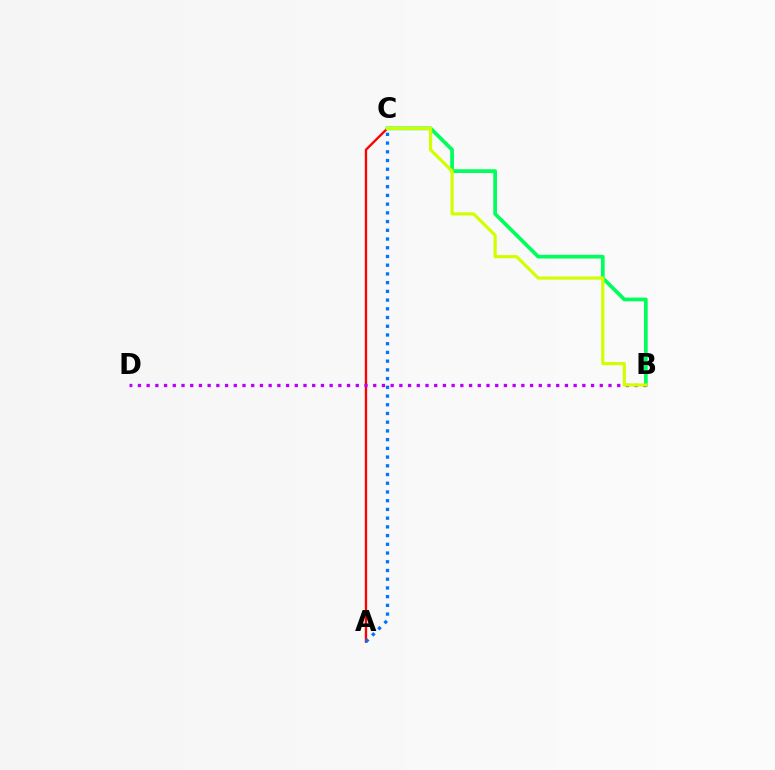{('A', 'C'): [{'color': '#ff0000', 'line_style': 'solid', 'thickness': 1.69}, {'color': '#0074ff', 'line_style': 'dotted', 'thickness': 2.37}], ('B', 'C'): [{'color': '#00ff5c', 'line_style': 'solid', 'thickness': 2.68}, {'color': '#d1ff00', 'line_style': 'solid', 'thickness': 2.29}], ('B', 'D'): [{'color': '#b900ff', 'line_style': 'dotted', 'thickness': 2.37}]}